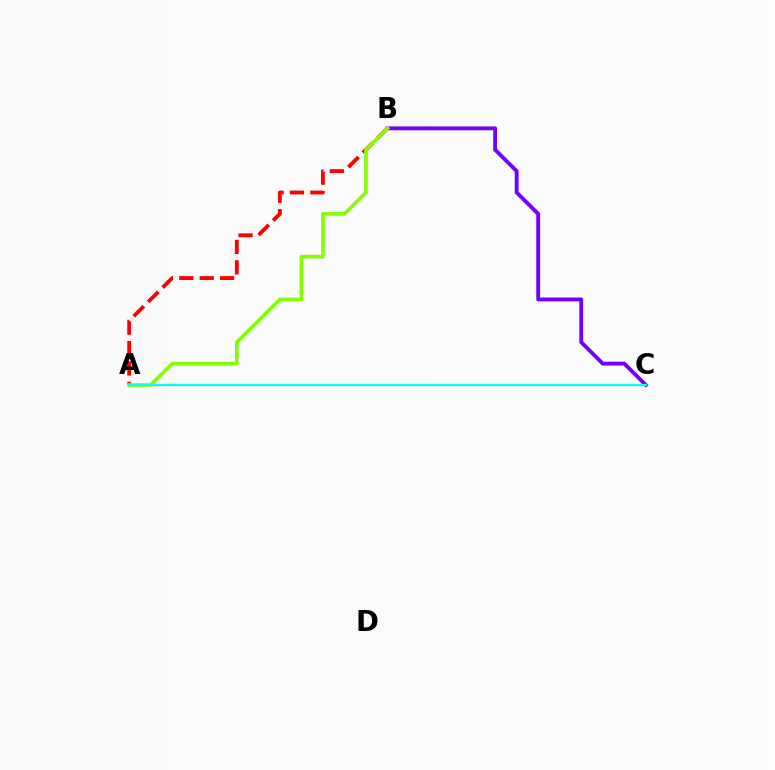{('A', 'B'): [{'color': '#ff0000', 'line_style': 'dashed', 'thickness': 2.77}, {'color': '#84ff00', 'line_style': 'solid', 'thickness': 2.62}], ('B', 'C'): [{'color': '#7200ff', 'line_style': 'solid', 'thickness': 2.78}], ('A', 'C'): [{'color': '#00fff6', 'line_style': 'solid', 'thickness': 1.64}]}